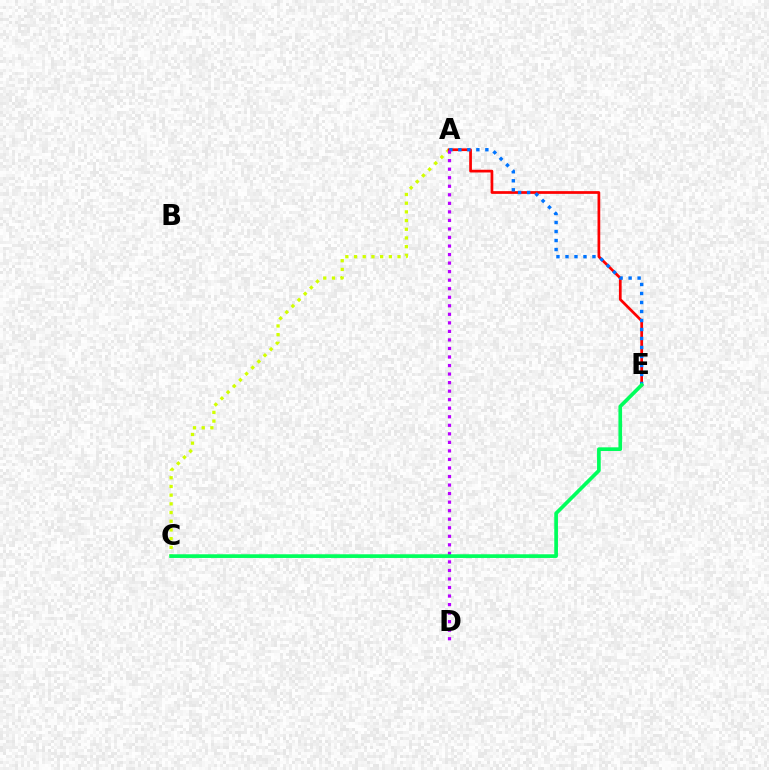{('A', 'C'): [{'color': '#d1ff00', 'line_style': 'dotted', 'thickness': 2.36}], ('A', 'E'): [{'color': '#ff0000', 'line_style': 'solid', 'thickness': 1.96}, {'color': '#0074ff', 'line_style': 'dotted', 'thickness': 2.45}], ('A', 'D'): [{'color': '#b900ff', 'line_style': 'dotted', 'thickness': 2.32}], ('C', 'E'): [{'color': '#00ff5c', 'line_style': 'solid', 'thickness': 2.65}]}